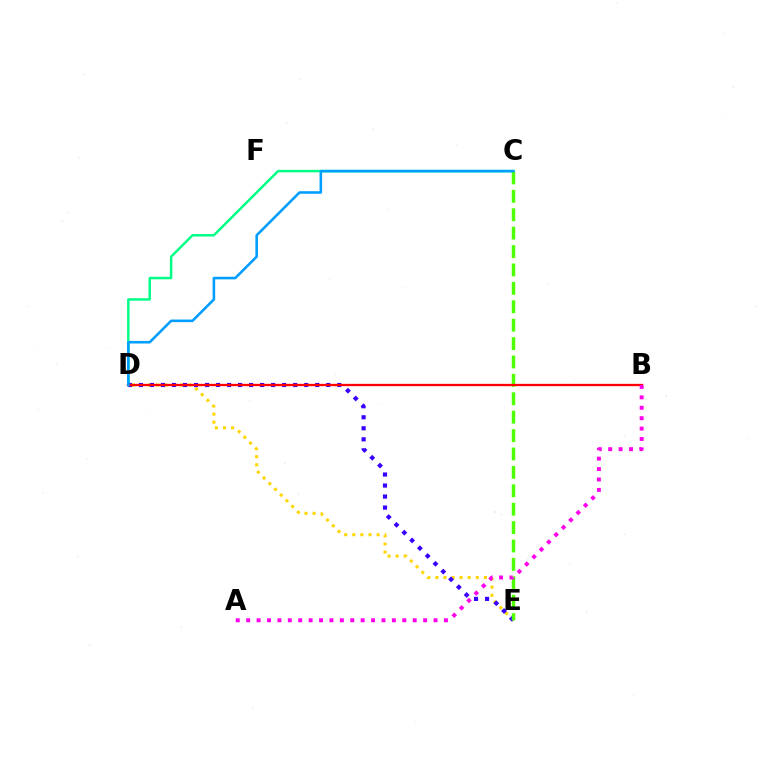{('D', 'E'): [{'color': '#ffd500', 'line_style': 'dotted', 'thickness': 2.2}, {'color': '#3700ff', 'line_style': 'dotted', 'thickness': 2.99}], ('C', 'D'): [{'color': '#00ff86', 'line_style': 'solid', 'thickness': 1.78}, {'color': '#009eff', 'line_style': 'solid', 'thickness': 1.86}], ('C', 'E'): [{'color': '#4fff00', 'line_style': 'dashed', 'thickness': 2.5}], ('B', 'D'): [{'color': '#ff0000', 'line_style': 'solid', 'thickness': 1.65}], ('A', 'B'): [{'color': '#ff00ed', 'line_style': 'dotted', 'thickness': 2.83}]}